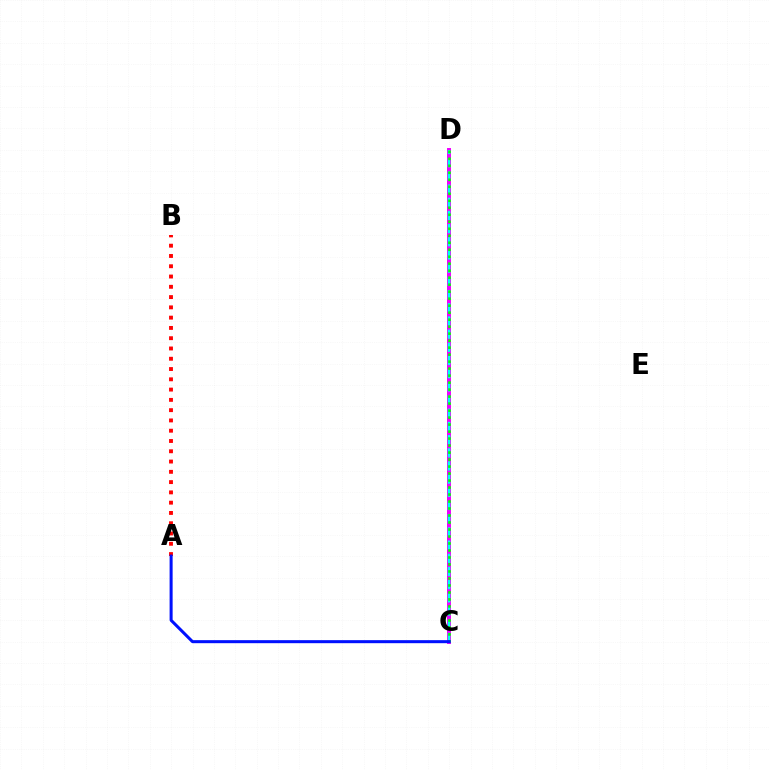{('A', 'B'): [{'color': '#ff0000', 'line_style': 'dotted', 'thickness': 2.79}], ('C', 'D'): [{'color': '#fcf500', 'line_style': 'dashed', 'thickness': 2.66}, {'color': '#ee00ff', 'line_style': 'solid', 'thickness': 2.85}, {'color': '#00fff6', 'line_style': 'dashed', 'thickness': 1.79}, {'color': '#08ff00', 'line_style': 'dotted', 'thickness': 1.9}], ('A', 'C'): [{'color': '#0010ff', 'line_style': 'solid', 'thickness': 2.18}]}